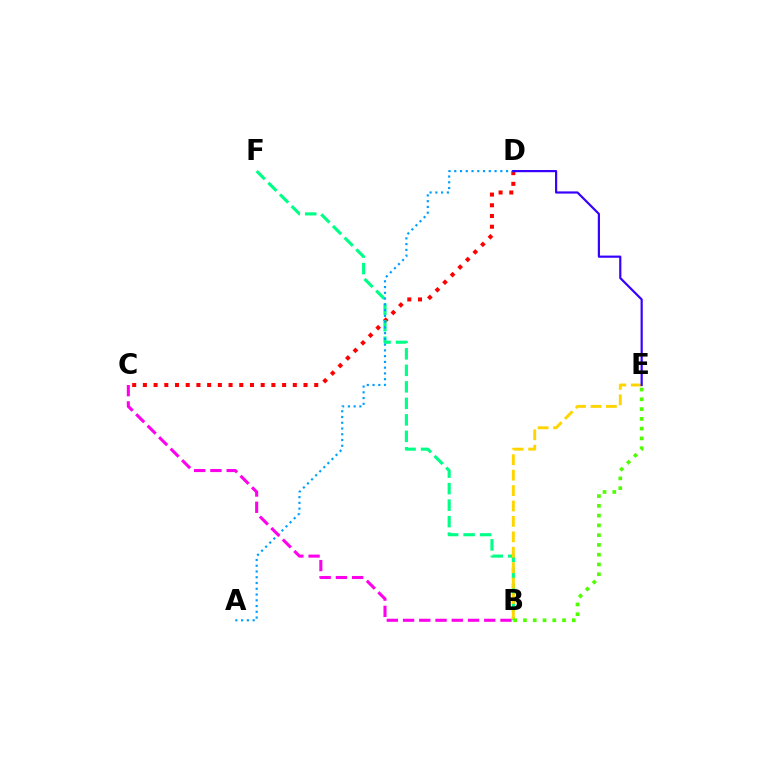{('C', 'D'): [{'color': '#ff0000', 'line_style': 'dotted', 'thickness': 2.91}], ('B', 'F'): [{'color': '#00ff86', 'line_style': 'dashed', 'thickness': 2.24}], ('B', 'E'): [{'color': '#ffd500', 'line_style': 'dashed', 'thickness': 2.1}, {'color': '#4fff00', 'line_style': 'dotted', 'thickness': 2.65}], ('A', 'D'): [{'color': '#009eff', 'line_style': 'dotted', 'thickness': 1.56}], ('D', 'E'): [{'color': '#3700ff', 'line_style': 'solid', 'thickness': 1.57}], ('B', 'C'): [{'color': '#ff00ed', 'line_style': 'dashed', 'thickness': 2.21}]}